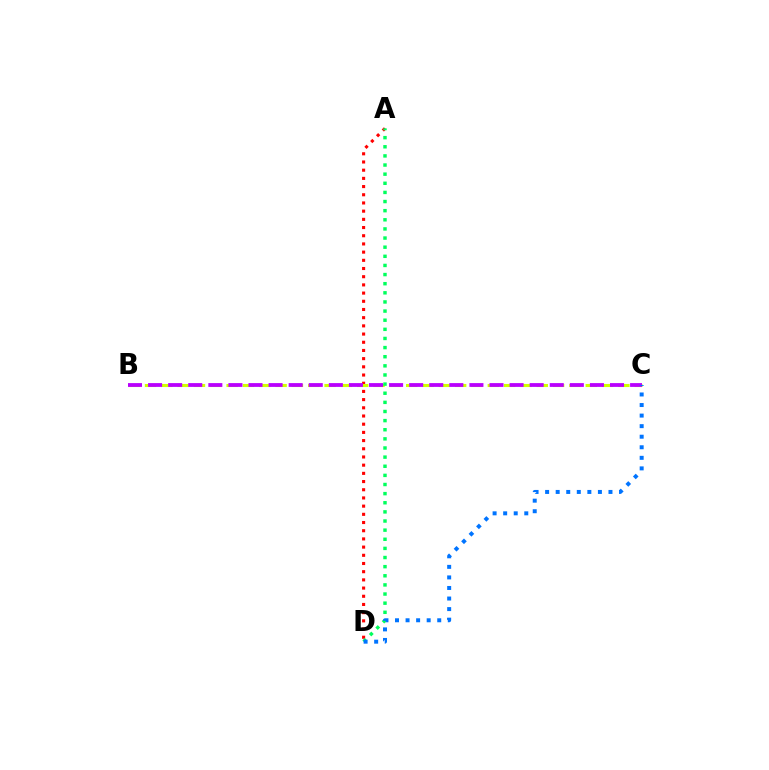{('A', 'D'): [{'color': '#ff0000', 'line_style': 'dotted', 'thickness': 2.23}, {'color': '#00ff5c', 'line_style': 'dotted', 'thickness': 2.48}], ('B', 'C'): [{'color': '#d1ff00', 'line_style': 'dashed', 'thickness': 2.22}, {'color': '#b900ff', 'line_style': 'dashed', 'thickness': 2.73}], ('C', 'D'): [{'color': '#0074ff', 'line_style': 'dotted', 'thickness': 2.87}]}